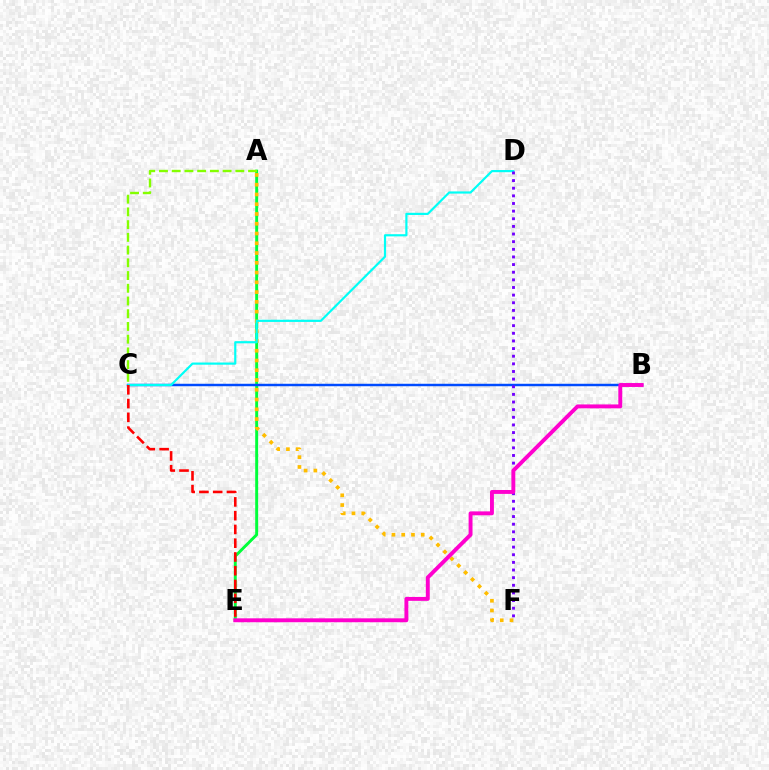{('A', 'E'): [{'color': '#00ff39', 'line_style': 'solid', 'thickness': 2.11}], ('B', 'C'): [{'color': '#004bff', 'line_style': 'solid', 'thickness': 1.77}], ('A', 'F'): [{'color': '#ffbd00', 'line_style': 'dotted', 'thickness': 2.65}], ('C', 'D'): [{'color': '#00fff6', 'line_style': 'solid', 'thickness': 1.57}], ('C', 'E'): [{'color': '#ff0000', 'line_style': 'dashed', 'thickness': 1.87}], ('A', 'C'): [{'color': '#84ff00', 'line_style': 'dashed', 'thickness': 1.73}], ('D', 'F'): [{'color': '#7200ff', 'line_style': 'dotted', 'thickness': 2.07}], ('B', 'E'): [{'color': '#ff00cf', 'line_style': 'solid', 'thickness': 2.81}]}